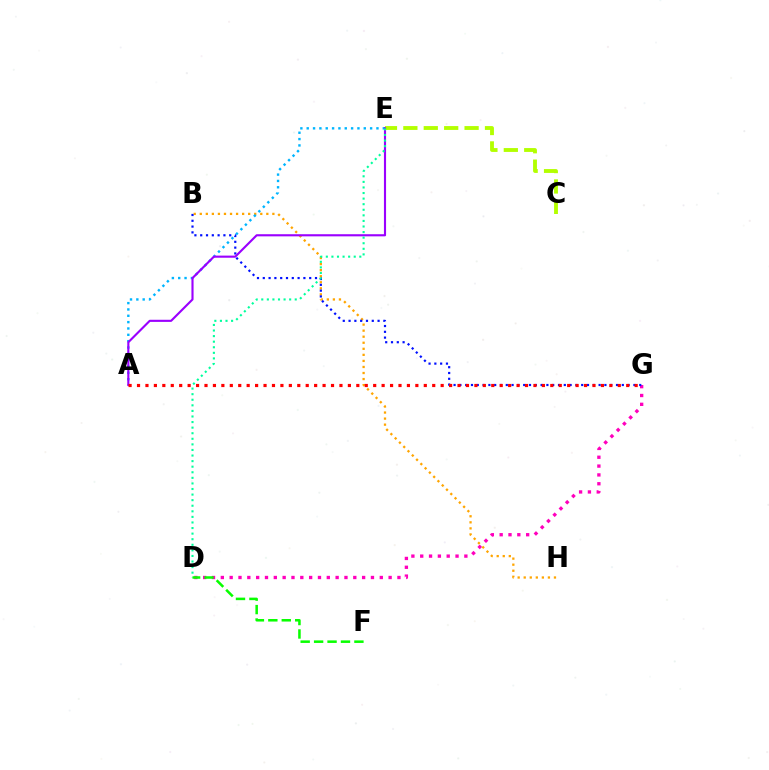{('D', 'G'): [{'color': '#ff00bd', 'line_style': 'dotted', 'thickness': 2.4}], ('B', 'H'): [{'color': '#ffa500', 'line_style': 'dotted', 'thickness': 1.64}], ('B', 'G'): [{'color': '#0010ff', 'line_style': 'dotted', 'thickness': 1.58}], ('C', 'E'): [{'color': '#b3ff00', 'line_style': 'dashed', 'thickness': 2.77}], ('A', 'E'): [{'color': '#00b5ff', 'line_style': 'dotted', 'thickness': 1.72}, {'color': '#9b00ff', 'line_style': 'solid', 'thickness': 1.53}], ('D', 'E'): [{'color': '#00ff9d', 'line_style': 'dotted', 'thickness': 1.52}], ('A', 'G'): [{'color': '#ff0000', 'line_style': 'dotted', 'thickness': 2.29}], ('D', 'F'): [{'color': '#08ff00', 'line_style': 'dashed', 'thickness': 1.82}]}